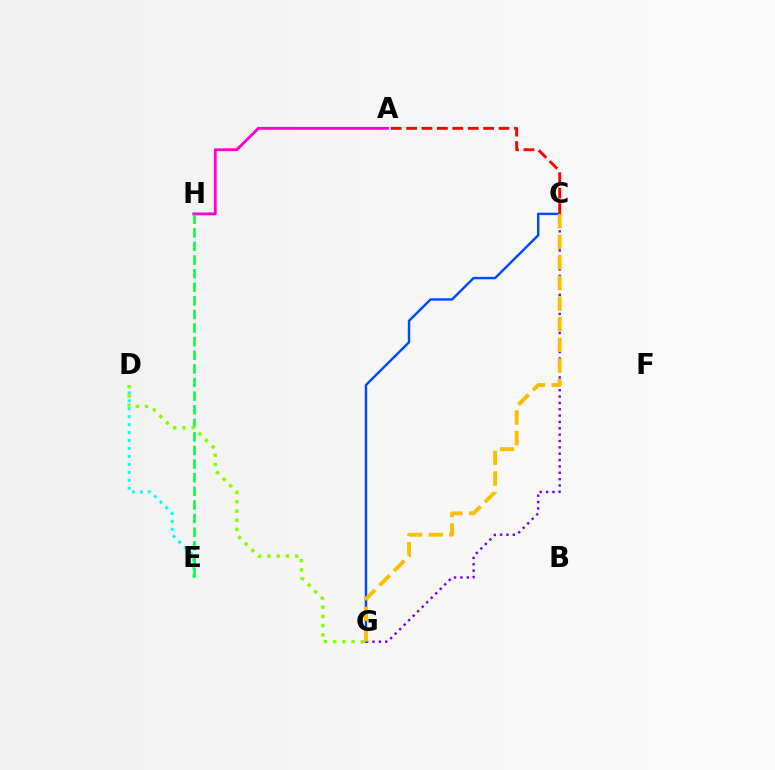{('A', 'H'): [{'color': '#ff00cf', 'line_style': 'solid', 'thickness': 2.05}], ('C', 'G'): [{'color': '#004bff', 'line_style': 'solid', 'thickness': 1.75}, {'color': '#7200ff', 'line_style': 'dotted', 'thickness': 1.73}, {'color': '#ffbd00', 'line_style': 'dashed', 'thickness': 2.8}], ('D', 'E'): [{'color': '#00fff6', 'line_style': 'dotted', 'thickness': 2.16}], ('E', 'H'): [{'color': '#00ff39', 'line_style': 'dashed', 'thickness': 1.85}], ('D', 'G'): [{'color': '#84ff00', 'line_style': 'dotted', 'thickness': 2.51}], ('A', 'C'): [{'color': '#ff0000', 'line_style': 'dashed', 'thickness': 2.09}]}